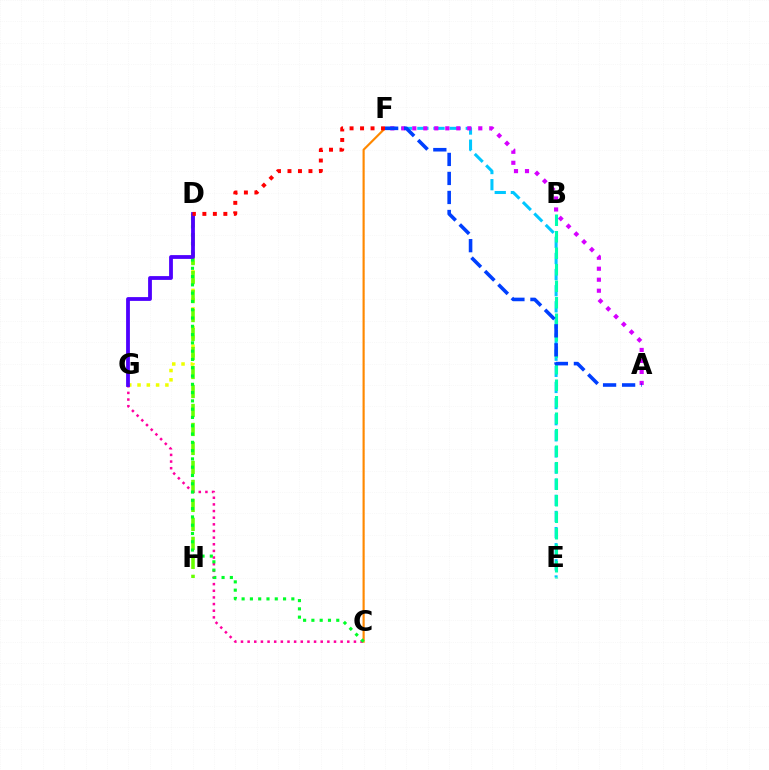{('D', 'G'): [{'color': '#eeff00', 'line_style': 'dotted', 'thickness': 2.52}, {'color': '#4f00ff', 'line_style': 'solid', 'thickness': 2.73}], ('E', 'F'): [{'color': '#00c7ff', 'line_style': 'dashed', 'thickness': 2.19}], ('D', 'H'): [{'color': '#66ff00', 'line_style': 'dashed', 'thickness': 2.58}], ('C', 'G'): [{'color': '#ff00a0', 'line_style': 'dotted', 'thickness': 1.81}], ('C', 'F'): [{'color': '#ff8800', 'line_style': 'solid', 'thickness': 1.56}], ('A', 'F'): [{'color': '#d600ff', 'line_style': 'dotted', 'thickness': 2.99}, {'color': '#003fff', 'line_style': 'dashed', 'thickness': 2.58}], ('C', 'D'): [{'color': '#00ff27', 'line_style': 'dotted', 'thickness': 2.25}], ('B', 'E'): [{'color': '#00ffaf', 'line_style': 'dashed', 'thickness': 2.24}], ('D', 'F'): [{'color': '#ff0000', 'line_style': 'dotted', 'thickness': 2.85}]}